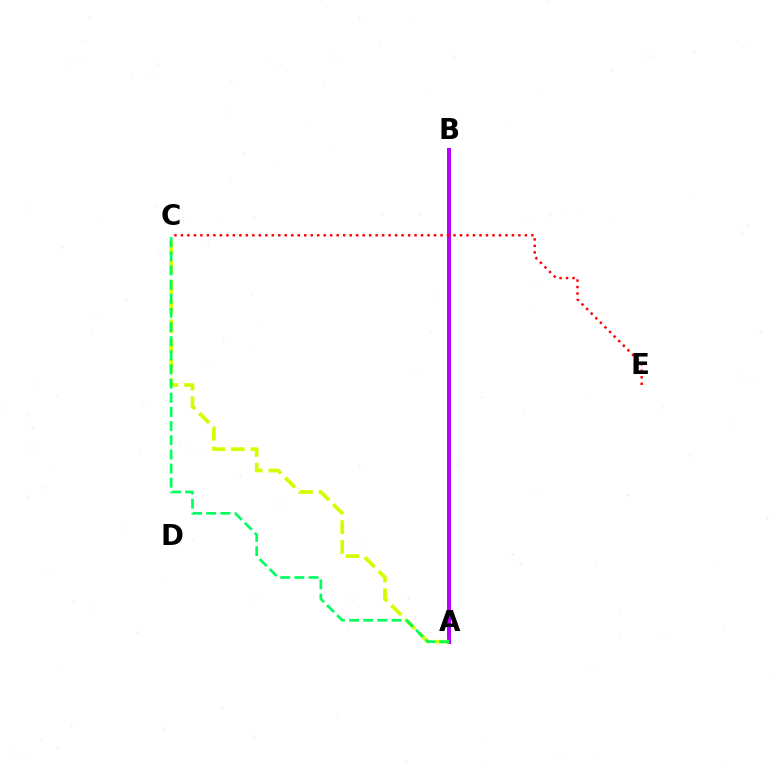{('A', 'B'): [{'color': '#0074ff', 'line_style': 'solid', 'thickness': 2.7}, {'color': '#b900ff', 'line_style': 'solid', 'thickness': 2.85}], ('A', 'C'): [{'color': '#d1ff00', 'line_style': 'dashed', 'thickness': 2.67}, {'color': '#00ff5c', 'line_style': 'dashed', 'thickness': 1.92}], ('C', 'E'): [{'color': '#ff0000', 'line_style': 'dotted', 'thickness': 1.76}]}